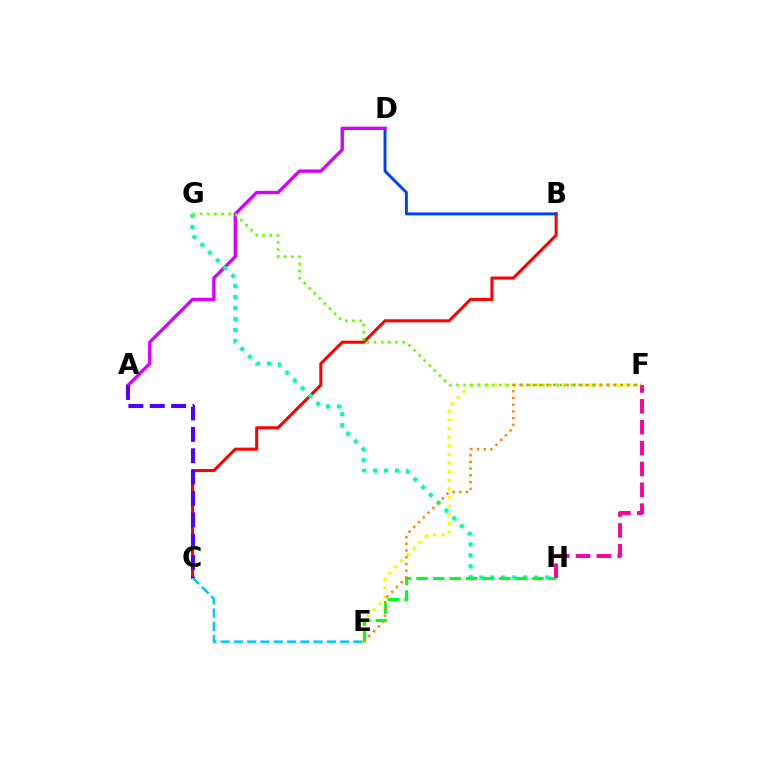{('B', 'C'): [{'color': '#ff0000', 'line_style': 'solid', 'thickness': 2.2}], ('B', 'D'): [{'color': '#003fff', 'line_style': 'solid', 'thickness': 2.09}], ('C', 'E'): [{'color': '#00c7ff', 'line_style': 'dashed', 'thickness': 1.8}], ('A', 'D'): [{'color': '#d600ff', 'line_style': 'solid', 'thickness': 2.42}], ('E', 'F'): [{'color': '#eeff00', 'line_style': 'dotted', 'thickness': 2.35}, {'color': '#ff8800', 'line_style': 'dotted', 'thickness': 1.83}], ('G', 'H'): [{'color': '#00ffaf', 'line_style': 'dotted', 'thickness': 2.98}], ('F', 'G'): [{'color': '#66ff00', 'line_style': 'dotted', 'thickness': 1.94}], ('E', 'H'): [{'color': '#00ff27', 'line_style': 'dashed', 'thickness': 2.25}], ('F', 'H'): [{'color': '#ff00a0', 'line_style': 'dashed', 'thickness': 2.83}], ('A', 'C'): [{'color': '#4f00ff', 'line_style': 'dashed', 'thickness': 2.9}]}